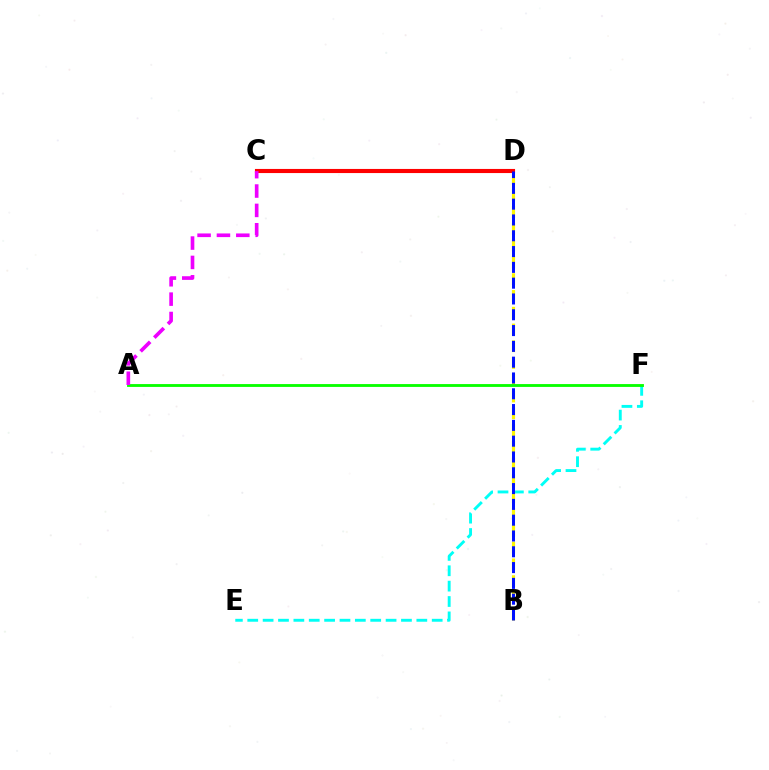{('C', 'D'): [{'color': '#ff0000', 'line_style': 'solid', 'thickness': 2.96}], ('E', 'F'): [{'color': '#00fff6', 'line_style': 'dashed', 'thickness': 2.09}], ('B', 'D'): [{'color': '#fcf500', 'line_style': 'dashed', 'thickness': 2.28}, {'color': '#0010ff', 'line_style': 'dashed', 'thickness': 2.15}], ('A', 'F'): [{'color': '#08ff00', 'line_style': 'solid', 'thickness': 2.05}], ('A', 'C'): [{'color': '#ee00ff', 'line_style': 'dashed', 'thickness': 2.63}]}